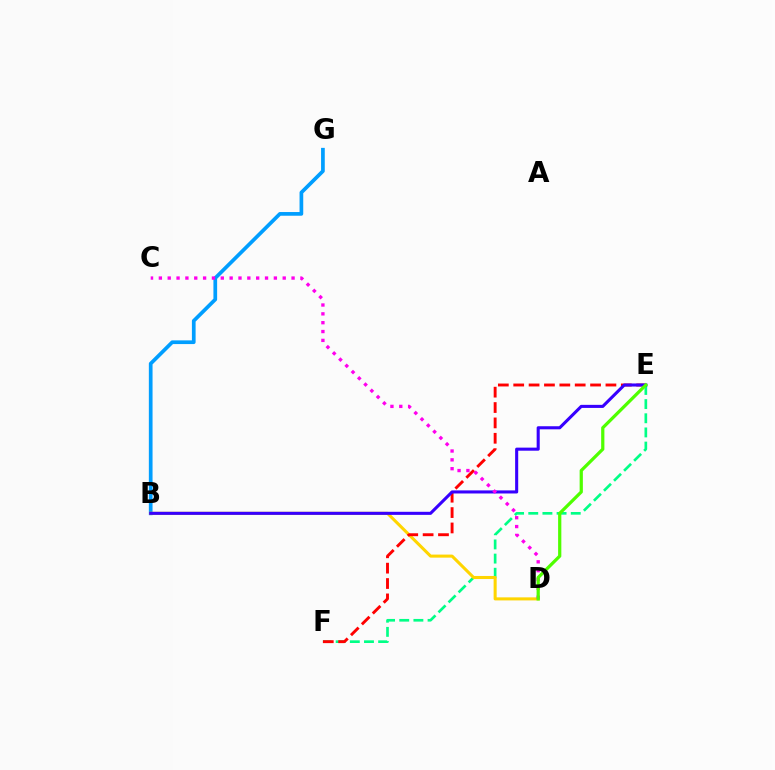{('B', 'G'): [{'color': '#009eff', 'line_style': 'solid', 'thickness': 2.67}], ('E', 'F'): [{'color': '#00ff86', 'line_style': 'dashed', 'thickness': 1.92}, {'color': '#ff0000', 'line_style': 'dashed', 'thickness': 2.09}], ('B', 'D'): [{'color': '#ffd500', 'line_style': 'solid', 'thickness': 2.2}], ('B', 'E'): [{'color': '#3700ff', 'line_style': 'solid', 'thickness': 2.21}], ('C', 'D'): [{'color': '#ff00ed', 'line_style': 'dotted', 'thickness': 2.4}], ('D', 'E'): [{'color': '#4fff00', 'line_style': 'solid', 'thickness': 2.33}]}